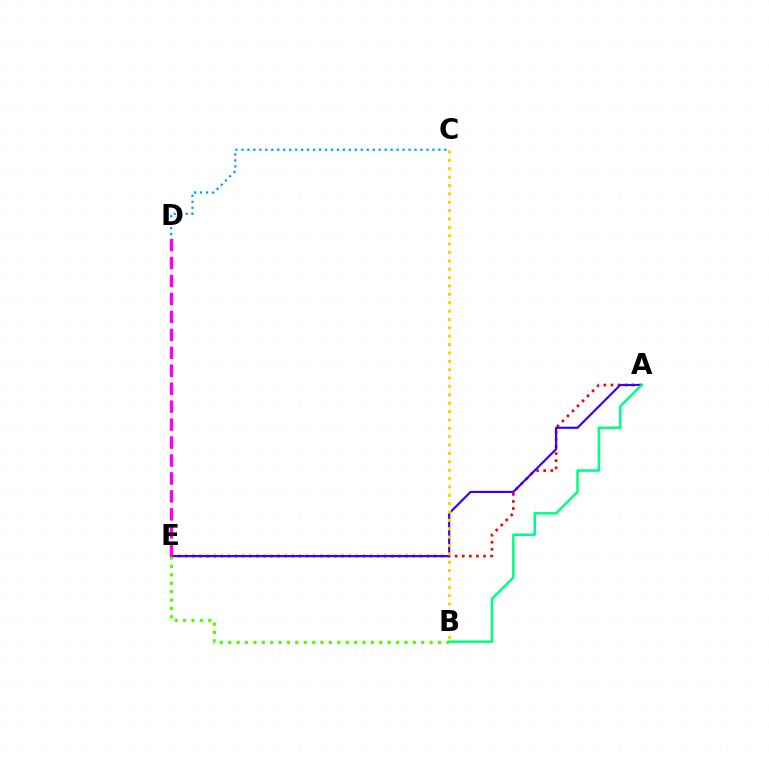{('A', 'E'): [{'color': '#ff0000', 'line_style': 'dotted', 'thickness': 1.93}, {'color': '#3700ff', 'line_style': 'solid', 'thickness': 1.56}], ('B', 'E'): [{'color': '#4fff00', 'line_style': 'dotted', 'thickness': 2.28}], ('A', 'B'): [{'color': '#00ff86', 'line_style': 'solid', 'thickness': 1.82}], ('D', 'E'): [{'color': '#ff00ed', 'line_style': 'dashed', 'thickness': 2.44}], ('C', 'D'): [{'color': '#009eff', 'line_style': 'dotted', 'thickness': 1.62}], ('B', 'C'): [{'color': '#ffd500', 'line_style': 'dotted', 'thickness': 2.27}]}